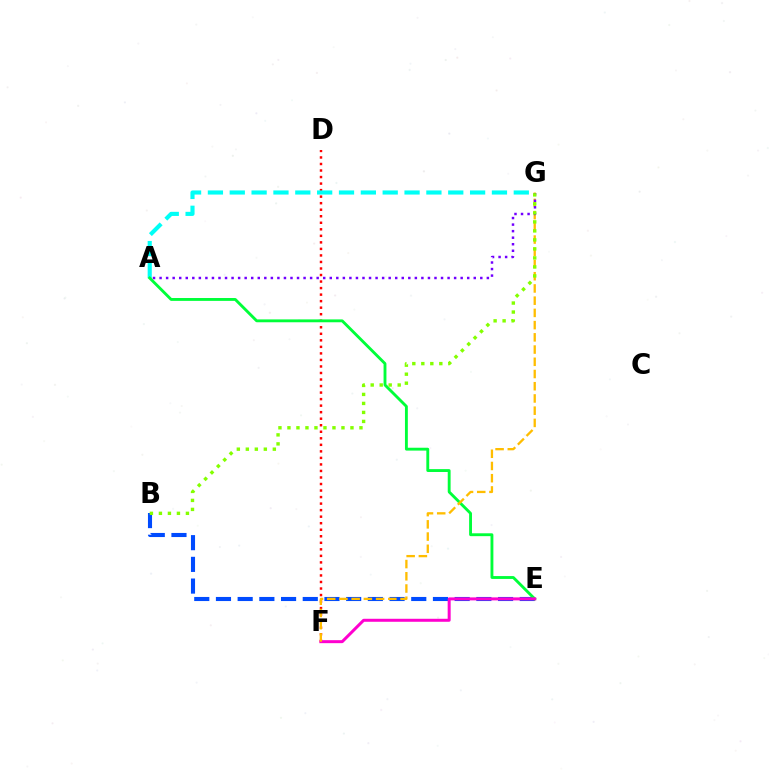{('D', 'F'): [{'color': '#ff0000', 'line_style': 'dotted', 'thickness': 1.77}], ('B', 'E'): [{'color': '#004bff', 'line_style': 'dashed', 'thickness': 2.95}], ('A', 'G'): [{'color': '#00fff6', 'line_style': 'dashed', 'thickness': 2.97}, {'color': '#7200ff', 'line_style': 'dotted', 'thickness': 1.78}], ('A', 'E'): [{'color': '#00ff39', 'line_style': 'solid', 'thickness': 2.06}], ('E', 'F'): [{'color': '#ff00cf', 'line_style': 'solid', 'thickness': 2.16}], ('F', 'G'): [{'color': '#ffbd00', 'line_style': 'dashed', 'thickness': 1.66}], ('B', 'G'): [{'color': '#84ff00', 'line_style': 'dotted', 'thickness': 2.45}]}